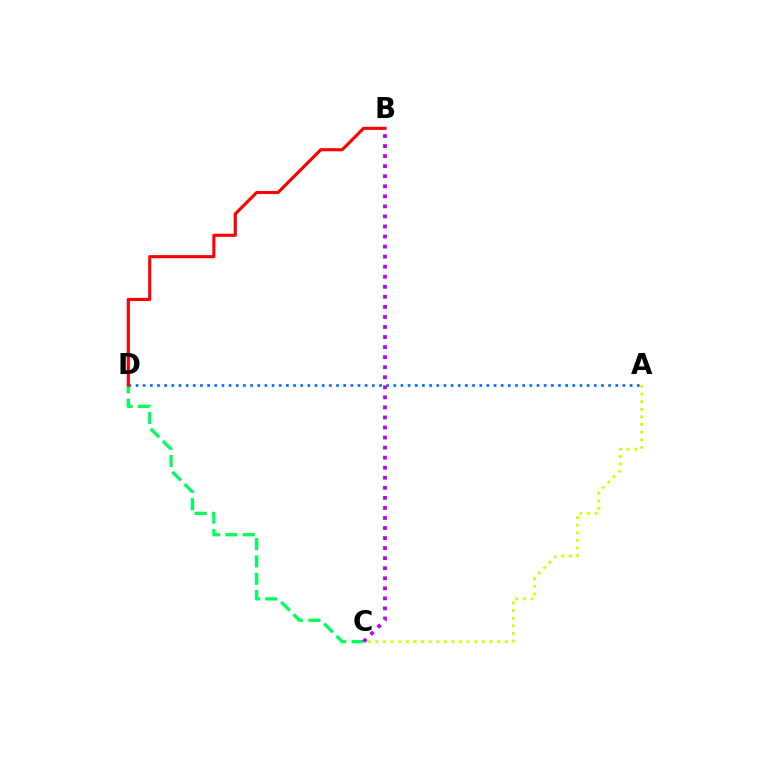{('C', 'D'): [{'color': '#00ff5c', 'line_style': 'dashed', 'thickness': 2.36}], ('A', 'D'): [{'color': '#0074ff', 'line_style': 'dotted', 'thickness': 1.95}], ('B', 'D'): [{'color': '#ff0000', 'line_style': 'solid', 'thickness': 2.23}], ('B', 'C'): [{'color': '#b900ff', 'line_style': 'dotted', 'thickness': 2.73}], ('A', 'C'): [{'color': '#d1ff00', 'line_style': 'dotted', 'thickness': 2.07}]}